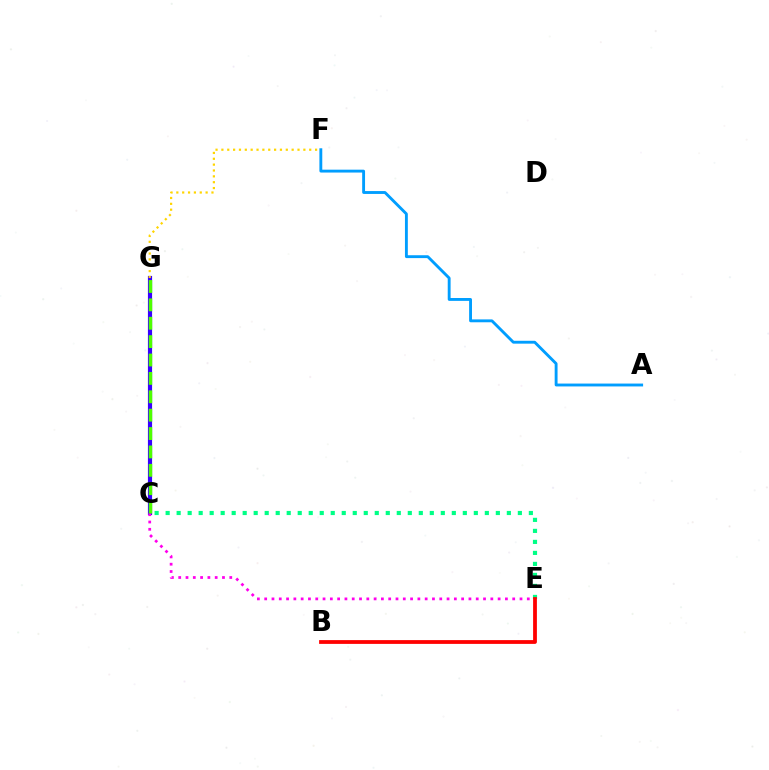{('C', 'G'): [{'color': '#3700ff', 'line_style': 'solid', 'thickness': 3.0}, {'color': '#4fff00', 'line_style': 'dashed', 'thickness': 2.5}], ('C', 'E'): [{'color': '#ff00ed', 'line_style': 'dotted', 'thickness': 1.98}, {'color': '#00ff86', 'line_style': 'dotted', 'thickness': 2.99}], ('F', 'G'): [{'color': '#ffd500', 'line_style': 'dotted', 'thickness': 1.59}], ('A', 'F'): [{'color': '#009eff', 'line_style': 'solid', 'thickness': 2.07}], ('B', 'E'): [{'color': '#ff0000', 'line_style': 'solid', 'thickness': 2.72}]}